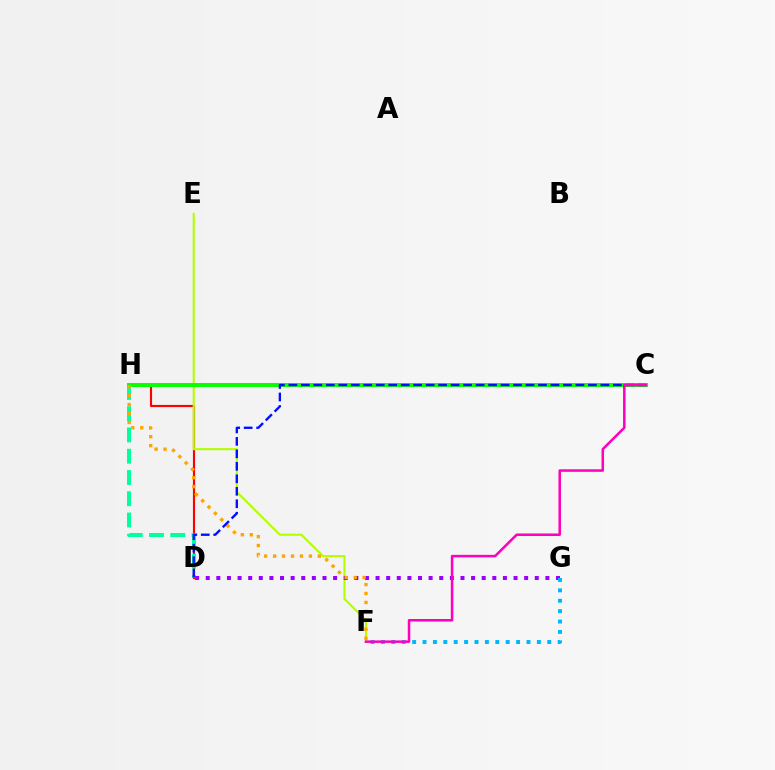{('D', 'H'): [{'color': '#ff0000', 'line_style': 'solid', 'thickness': 1.55}, {'color': '#00ff9d', 'line_style': 'dashed', 'thickness': 2.89}], ('E', 'F'): [{'color': '#b3ff00', 'line_style': 'solid', 'thickness': 1.52}], ('C', 'H'): [{'color': '#08ff00', 'line_style': 'solid', 'thickness': 2.85}], ('D', 'G'): [{'color': '#9b00ff', 'line_style': 'dotted', 'thickness': 2.88}], ('F', 'G'): [{'color': '#00b5ff', 'line_style': 'dotted', 'thickness': 2.82}], ('F', 'H'): [{'color': '#ffa500', 'line_style': 'dotted', 'thickness': 2.43}], ('C', 'D'): [{'color': '#0010ff', 'line_style': 'dashed', 'thickness': 1.7}], ('C', 'F'): [{'color': '#ff00bd', 'line_style': 'solid', 'thickness': 1.82}]}